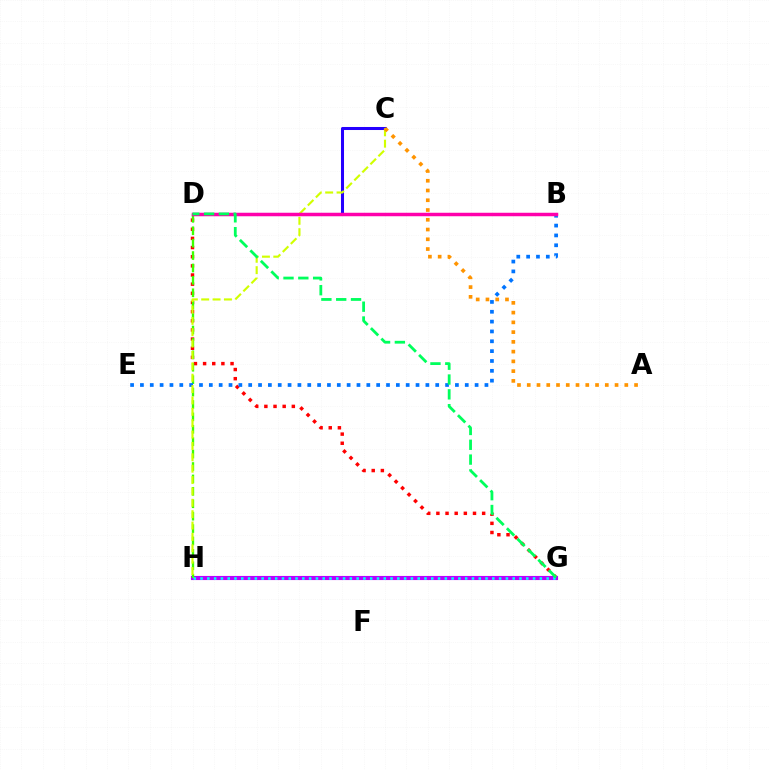{('D', 'G'): [{'color': '#ff0000', 'line_style': 'dotted', 'thickness': 2.49}, {'color': '#00ff5c', 'line_style': 'dashed', 'thickness': 2.01}], ('G', 'H'): [{'color': '#b900ff', 'line_style': 'solid', 'thickness': 2.97}, {'color': '#00fff6', 'line_style': 'dotted', 'thickness': 1.84}], ('D', 'H'): [{'color': '#3dff00', 'line_style': 'dashed', 'thickness': 1.69}], ('C', 'D'): [{'color': '#2500ff', 'line_style': 'solid', 'thickness': 2.18}], ('B', 'E'): [{'color': '#0074ff', 'line_style': 'dotted', 'thickness': 2.67}], ('C', 'H'): [{'color': '#d1ff00', 'line_style': 'dashed', 'thickness': 1.54}], ('A', 'C'): [{'color': '#ff9400', 'line_style': 'dotted', 'thickness': 2.65}], ('B', 'D'): [{'color': '#ff00ac', 'line_style': 'solid', 'thickness': 2.5}]}